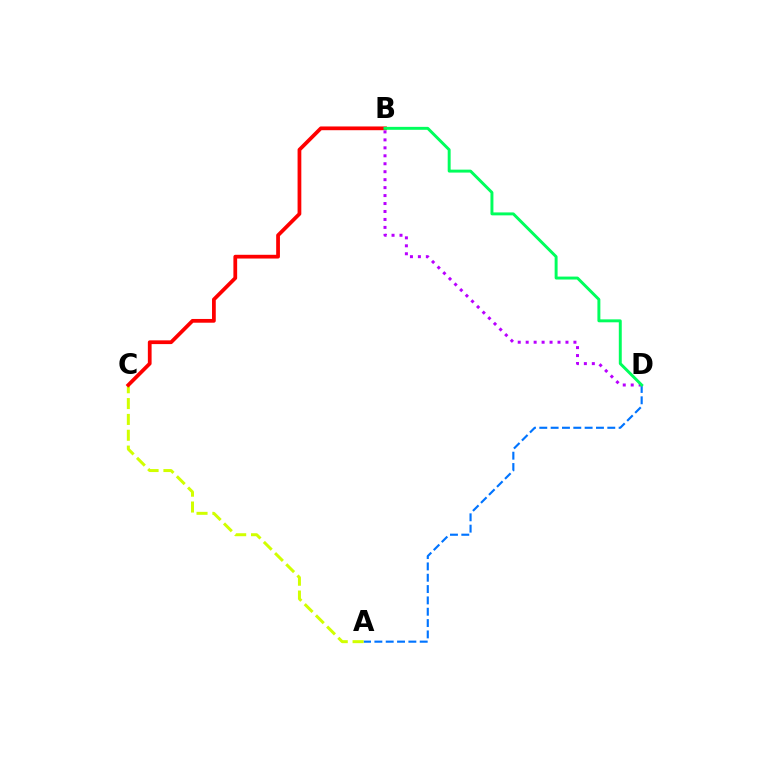{('A', 'D'): [{'color': '#0074ff', 'line_style': 'dashed', 'thickness': 1.54}], ('A', 'C'): [{'color': '#d1ff00', 'line_style': 'dashed', 'thickness': 2.15}], ('B', 'C'): [{'color': '#ff0000', 'line_style': 'solid', 'thickness': 2.7}], ('B', 'D'): [{'color': '#b900ff', 'line_style': 'dotted', 'thickness': 2.16}, {'color': '#00ff5c', 'line_style': 'solid', 'thickness': 2.12}]}